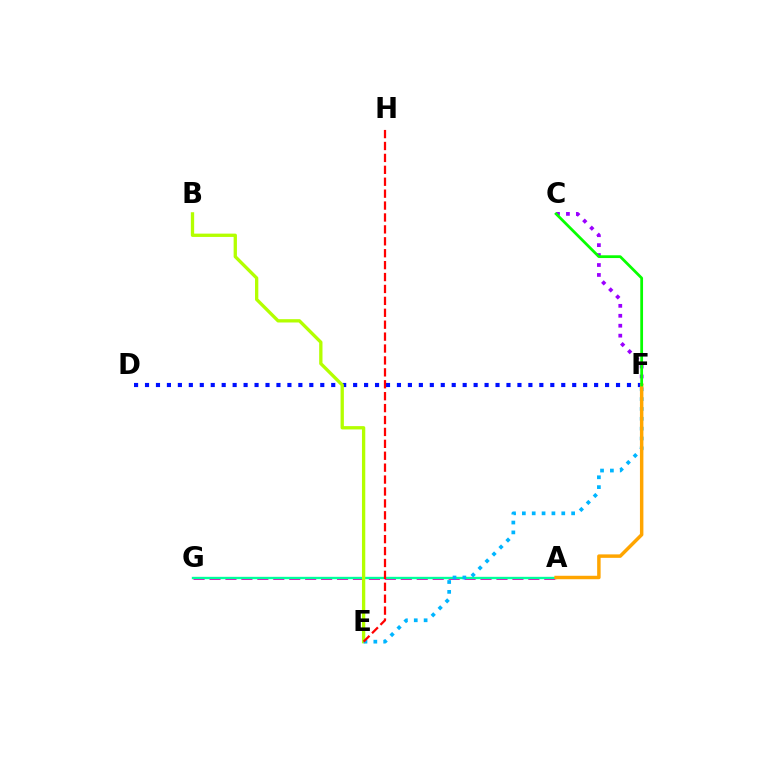{('D', 'F'): [{'color': '#0010ff', 'line_style': 'dotted', 'thickness': 2.98}], ('A', 'G'): [{'color': '#ff00bd', 'line_style': 'dashed', 'thickness': 2.17}, {'color': '#00ff9d', 'line_style': 'solid', 'thickness': 1.7}], ('B', 'E'): [{'color': '#b3ff00', 'line_style': 'solid', 'thickness': 2.38}], ('C', 'F'): [{'color': '#9b00ff', 'line_style': 'dotted', 'thickness': 2.7}, {'color': '#08ff00', 'line_style': 'solid', 'thickness': 1.99}], ('E', 'F'): [{'color': '#00b5ff', 'line_style': 'dotted', 'thickness': 2.68}], ('E', 'H'): [{'color': '#ff0000', 'line_style': 'dashed', 'thickness': 1.62}], ('A', 'F'): [{'color': '#ffa500', 'line_style': 'solid', 'thickness': 2.49}]}